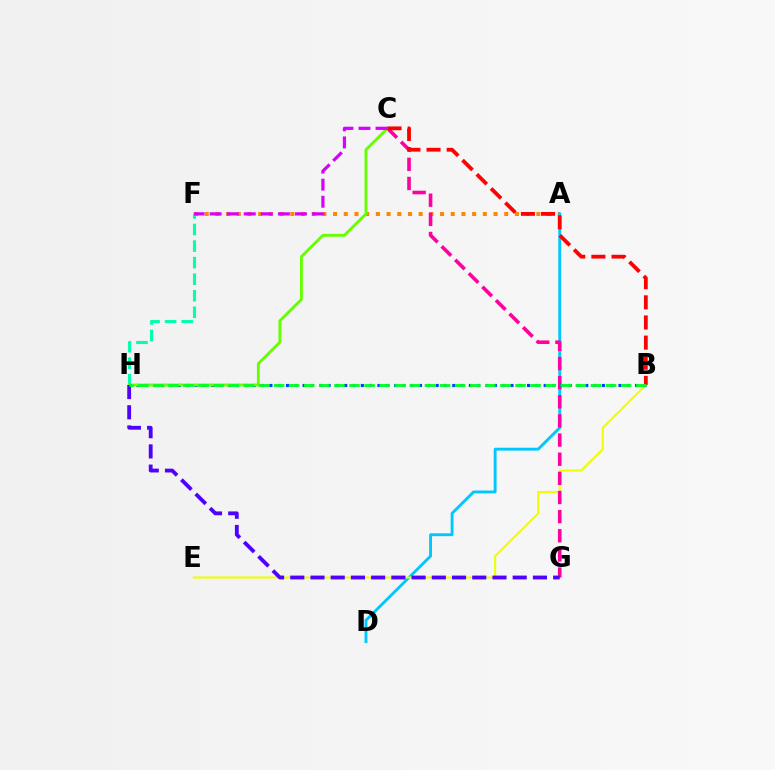{('A', 'F'): [{'color': '#ff8800', 'line_style': 'dotted', 'thickness': 2.91}], ('A', 'D'): [{'color': '#00c7ff', 'line_style': 'solid', 'thickness': 2.07}], ('B', 'E'): [{'color': '#eeff00', 'line_style': 'solid', 'thickness': 1.5}], ('F', 'H'): [{'color': '#00ffaf', 'line_style': 'dashed', 'thickness': 2.25}], ('C', 'G'): [{'color': '#ff00a0', 'line_style': 'dashed', 'thickness': 2.6}], ('B', 'H'): [{'color': '#003fff', 'line_style': 'dotted', 'thickness': 2.26}, {'color': '#00ff27', 'line_style': 'dashed', 'thickness': 2.05}], ('C', 'H'): [{'color': '#66ff00', 'line_style': 'solid', 'thickness': 2.06}], ('C', 'F'): [{'color': '#d600ff', 'line_style': 'dashed', 'thickness': 2.32}], ('B', 'C'): [{'color': '#ff0000', 'line_style': 'dashed', 'thickness': 2.74}], ('G', 'H'): [{'color': '#4f00ff', 'line_style': 'dashed', 'thickness': 2.75}]}